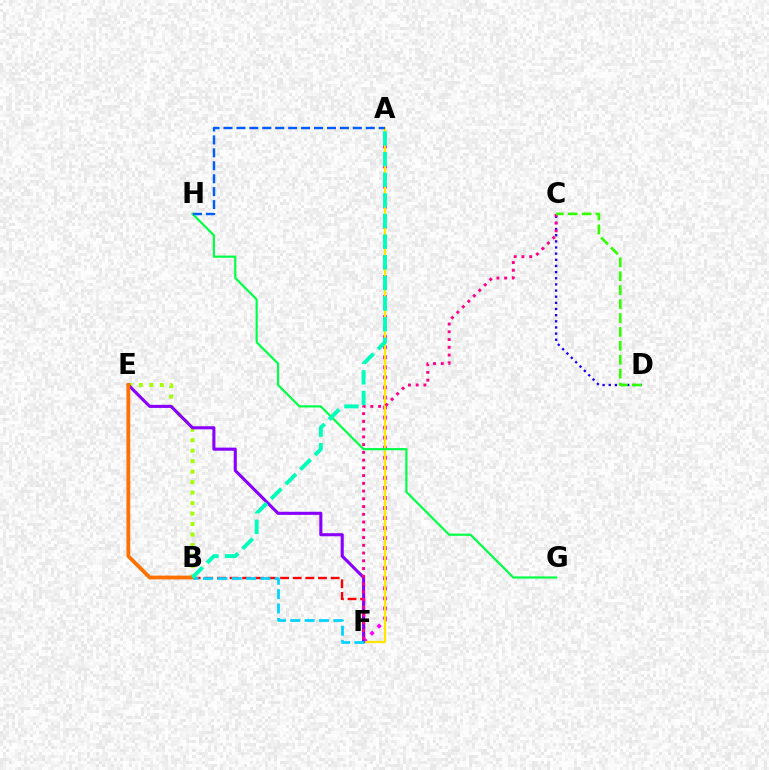{('B', 'F'): [{'color': '#ff0000', 'line_style': 'dashed', 'thickness': 1.72}, {'color': '#00d3ff', 'line_style': 'dashed', 'thickness': 1.95}], ('A', 'F'): [{'color': '#fa00f9', 'line_style': 'dotted', 'thickness': 2.73}, {'color': '#ffe600', 'line_style': 'solid', 'thickness': 1.59}], ('B', 'E'): [{'color': '#a2ff00', 'line_style': 'dotted', 'thickness': 2.85}, {'color': '#ff7000', 'line_style': 'solid', 'thickness': 2.73}], ('E', 'F'): [{'color': '#8a00ff', 'line_style': 'solid', 'thickness': 2.22}], ('C', 'D'): [{'color': '#1900ff', 'line_style': 'dotted', 'thickness': 1.67}, {'color': '#31ff00', 'line_style': 'dashed', 'thickness': 1.89}], ('C', 'F'): [{'color': '#ff0088', 'line_style': 'dotted', 'thickness': 2.1}], ('G', 'H'): [{'color': '#00ff45', 'line_style': 'solid', 'thickness': 1.57}], ('A', 'B'): [{'color': '#00ffbb', 'line_style': 'dashed', 'thickness': 2.8}], ('A', 'H'): [{'color': '#005dff', 'line_style': 'dashed', 'thickness': 1.76}]}